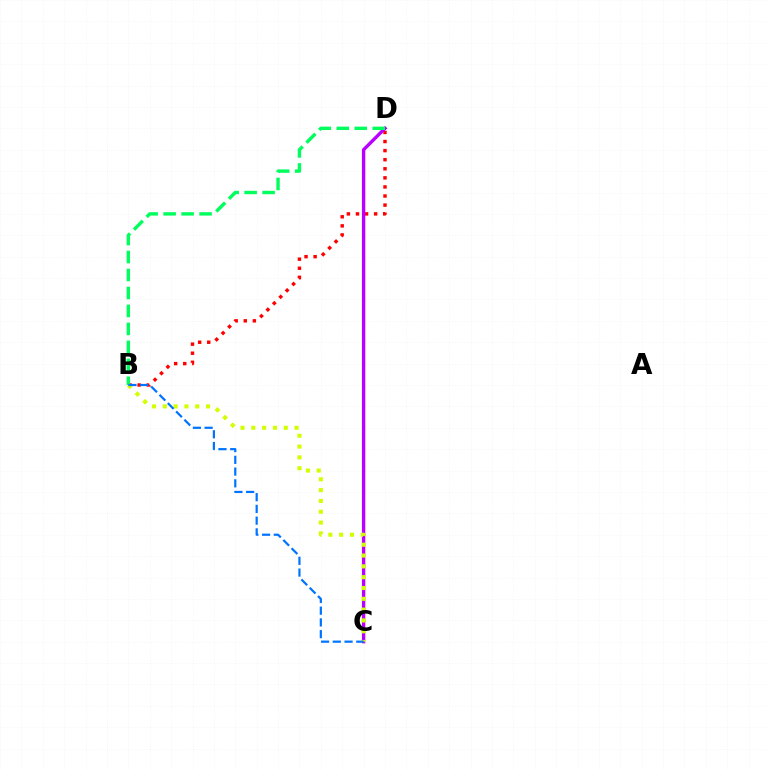{('B', 'D'): [{'color': '#ff0000', 'line_style': 'dotted', 'thickness': 2.47}, {'color': '#00ff5c', 'line_style': 'dashed', 'thickness': 2.44}], ('C', 'D'): [{'color': '#b900ff', 'line_style': 'solid', 'thickness': 2.43}], ('B', 'C'): [{'color': '#d1ff00', 'line_style': 'dotted', 'thickness': 2.94}, {'color': '#0074ff', 'line_style': 'dashed', 'thickness': 1.59}]}